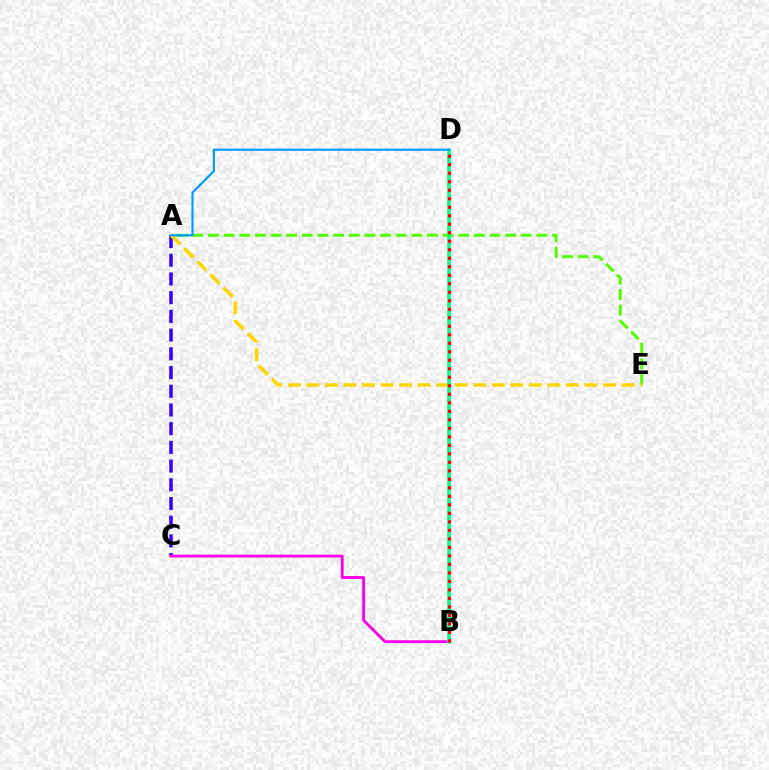{('A', 'E'): [{'color': '#4fff00', 'line_style': 'dashed', 'thickness': 2.12}, {'color': '#ffd500', 'line_style': 'dashed', 'thickness': 2.52}], ('A', 'C'): [{'color': '#3700ff', 'line_style': 'dashed', 'thickness': 2.54}], ('B', 'C'): [{'color': '#ff00ed', 'line_style': 'solid', 'thickness': 2.04}], ('B', 'D'): [{'color': '#00ff86', 'line_style': 'solid', 'thickness': 2.56}, {'color': '#ff0000', 'line_style': 'dotted', 'thickness': 2.31}], ('A', 'D'): [{'color': '#009eff', 'line_style': 'solid', 'thickness': 1.6}]}